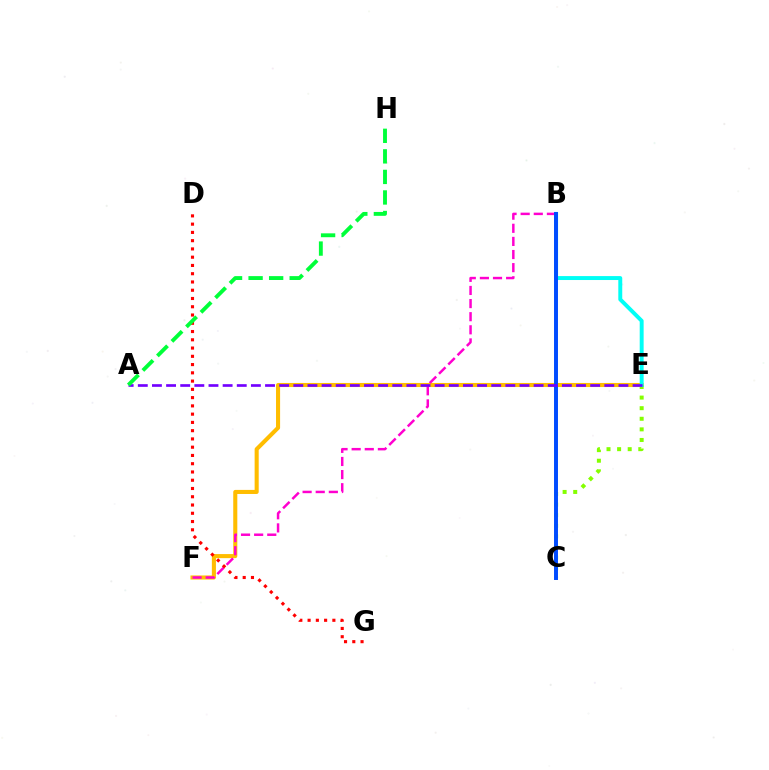{('E', 'F'): [{'color': '#ffbd00', 'line_style': 'solid', 'thickness': 2.93}], ('B', 'F'): [{'color': '#ff00cf', 'line_style': 'dashed', 'thickness': 1.78}], ('C', 'E'): [{'color': '#84ff00', 'line_style': 'dotted', 'thickness': 2.88}], ('B', 'E'): [{'color': '#00fff6', 'line_style': 'solid', 'thickness': 2.83}], ('D', 'G'): [{'color': '#ff0000', 'line_style': 'dotted', 'thickness': 2.24}], ('B', 'C'): [{'color': '#004bff', 'line_style': 'solid', 'thickness': 2.84}], ('A', 'E'): [{'color': '#7200ff', 'line_style': 'dashed', 'thickness': 1.92}], ('A', 'H'): [{'color': '#00ff39', 'line_style': 'dashed', 'thickness': 2.79}]}